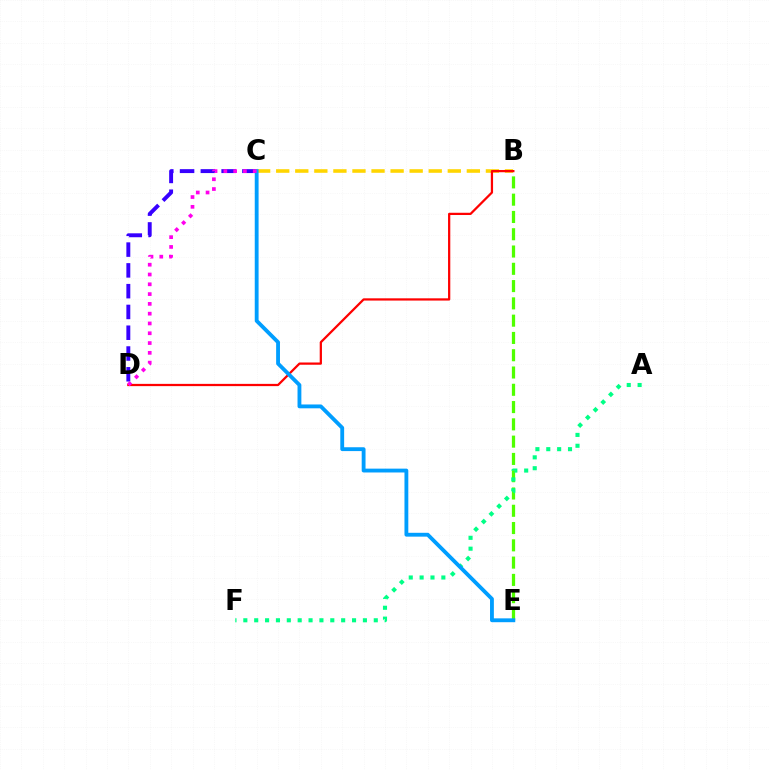{('C', 'D'): [{'color': '#3700ff', 'line_style': 'dashed', 'thickness': 2.82}, {'color': '#ff00ed', 'line_style': 'dotted', 'thickness': 2.66}], ('B', 'E'): [{'color': '#4fff00', 'line_style': 'dashed', 'thickness': 2.35}], ('B', 'C'): [{'color': '#ffd500', 'line_style': 'dashed', 'thickness': 2.59}], ('B', 'D'): [{'color': '#ff0000', 'line_style': 'solid', 'thickness': 1.62}], ('A', 'F'): [{'color': '#00ff86', 'line_style': 'dotted', 'thickness': 2.95}], ('C', 'E'): [{'color': '#009eff', 'line_style': 'solid', 'thickness': 2.77}]}